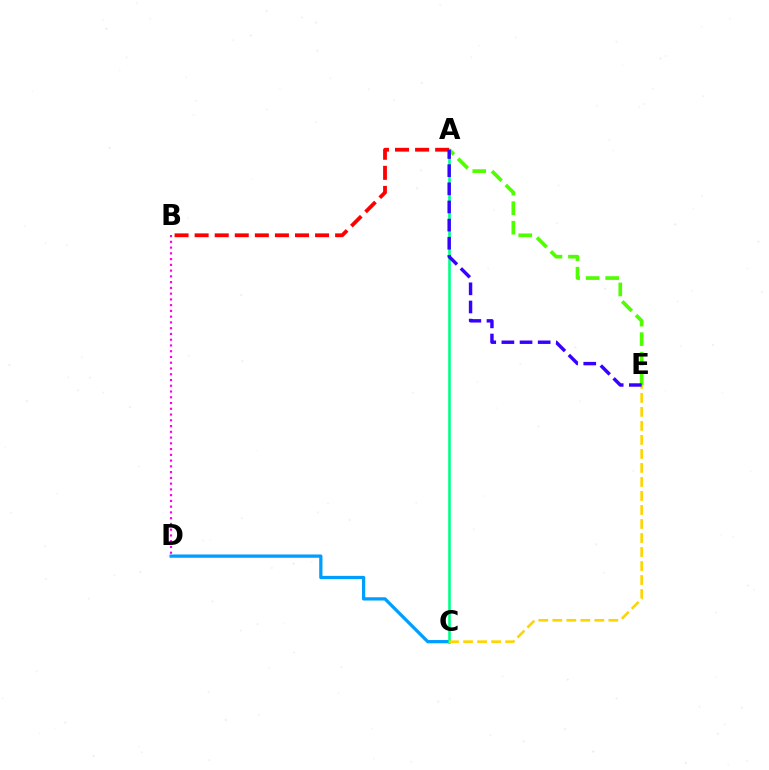{('A', 'E'): [{'color': '#4fff00', 'line_style': 'dashed', 'thickness': 2.65}, {'color': '#3700ff', 'line_style': 'dashed', 'thickness': 2.47}], ('B', 'D'): [{'color': '#ff00ed', 'line_style': 'dotted', 'thickness': 1.56}], ('C', 'D'): [{'color': '#009eff', 'line_style': 'solid', 'thickness': 2.35}], ('A', 'C'): [{'color': '#00ff86', 'line_style': 'solid', 'thickness': 1.88}], ('C', 'E'): [{'color': '#ffd500', 'line_style': 'dashed', 'thickness': 1.9}], ('A', 'B'): [{'color': '#ff0000', 'line_style': 'dashed', 'thickness': 2.73}]}